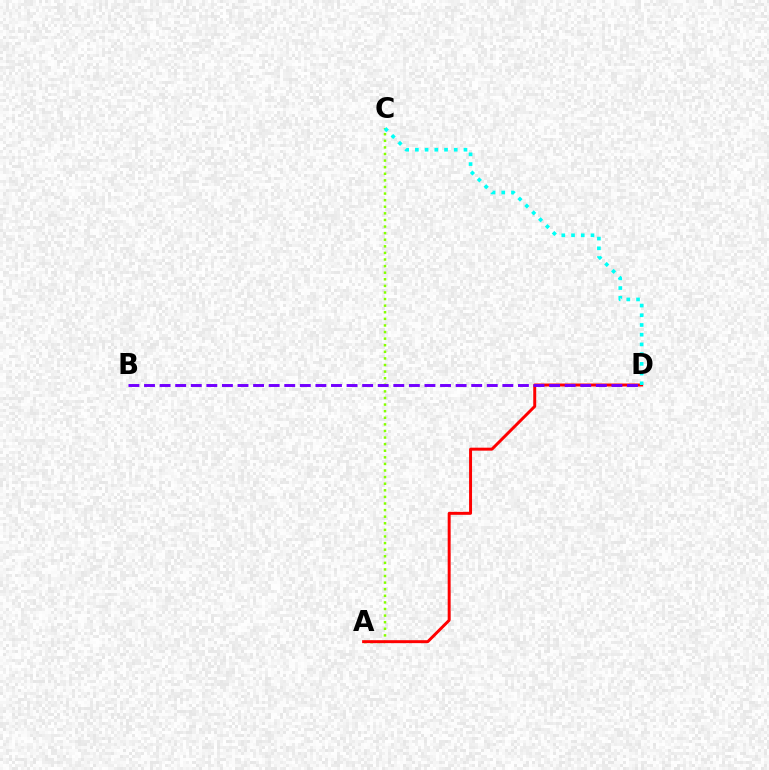{('A', 'C'): [{'color': '#84ff00', 'line_style': 'dotted', 'thickness': 1.79}], ('A', 'D'): [{'color': '#ff0000', 'line_style': 'solid', 'thickness': 2.13}], ('C', 'D'): [{'color': '#00fff6', 'line_style': 'dotted', 'thickness': 2.64}], ('B', 'D'): [{'color': '#7200ff', 'line_style': 'dashed', 'thickness': 2.12}]}